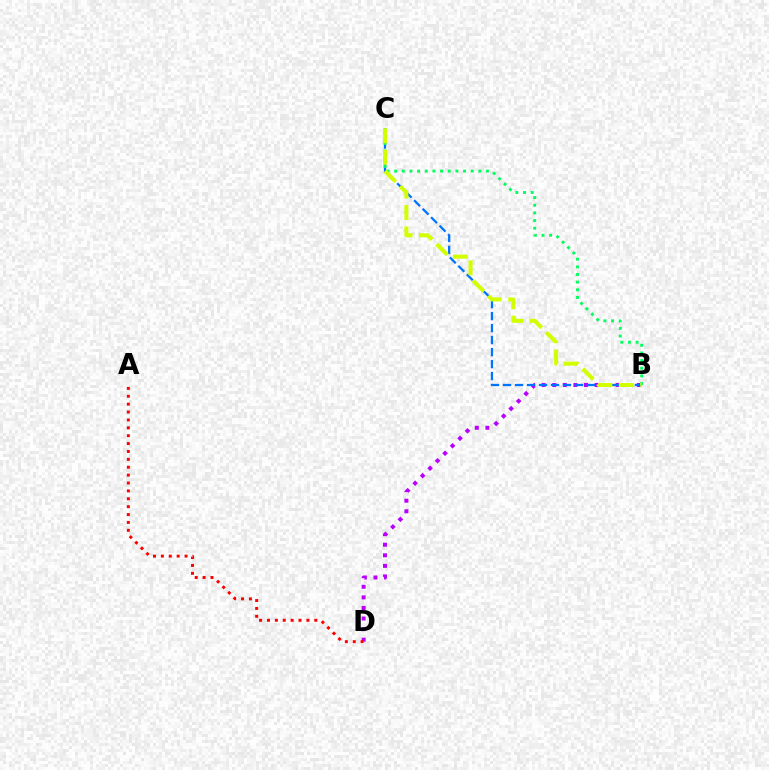{('B', 'D'): [{'color': '#b900ff', 'line_style': 'dotted', 'thickness': 2.87}], ('B', 'C'): [{'color': '#0074ff', 'line_style': 'dashed', 'thickness': 1.63}, {'color': '#00ff5c', 'line_style': 'dotted', 'thickness': 2.08}, {'color': '#d1ff00', 'line_style': 'dashed', 'thickness': 2.91}], ('A', 'D'): [{'color': '#ff0000', 'line_style': 'dotted', 'thickness': 2.14}]}